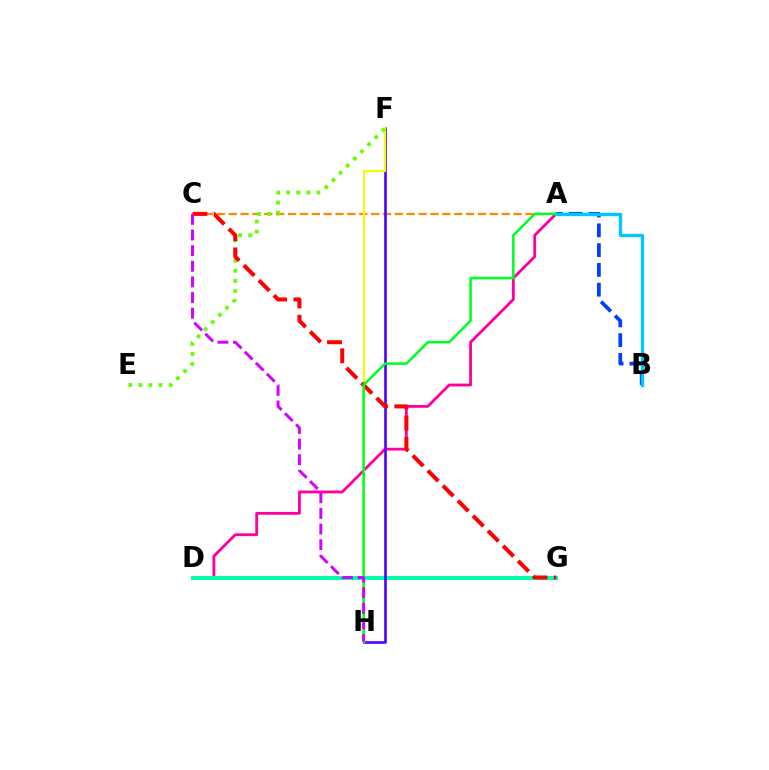{('A', 'C'): [{'color': '#ff8800', 'line_style': 'dashed', 'thickness': 1.61}], ('A', 'D'): [{'color': '#ff00a0', 'line_style': 'solid', 'thickness': 2.03}], ('D', 'G'): [{'color': '#00ffaf', 'line_style': 'solid', 'thickness': 2.91}], ('F', 'H'): [{'color': '#4f00ff', 'line_style': 'solid', 'thickness': 1.89}, {'color': '#eeff00', 'line_style': 'solid', 'thickness': 1.53}], ('A', 'B'): [{'color': '#003fff', 'line_style': 'dashed', 'thickness': 2.69}, {'color': '#00c7ff', 'line_style': 'solid', 'thickness': 2.41}], ('E', 'F'): [{'color': '#66ff00', 'line_style': 'dotted', 'thickness': 2.74}], ('C', 'G'): [{'color': '#ff0000', 'line_style': 'dashed', 'thickness': 2.89}], ('A', 'H'): [{'color': '#00ff27', 'line_style': 'solid', 'thickness': 1.84}], ('C', 'H'): [{'color': '#d600ff', 'line_style': 'dashed', 'thickness': 2.12}]}